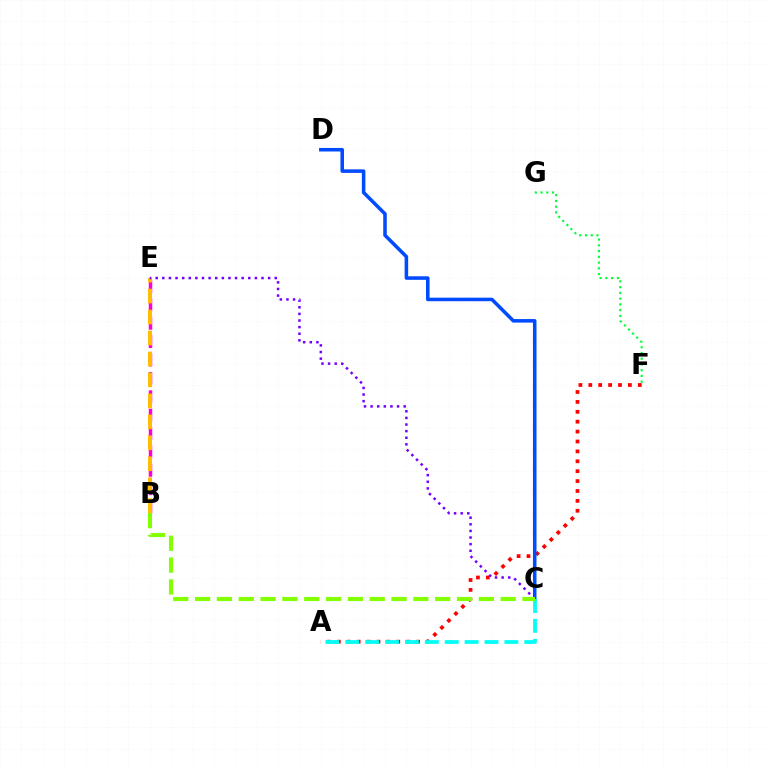{('A', 'F'): [{'color': '#ff0000', 'line_style': 'dotted', 'thickness': 2.69}], ('B', 'E'): [{'color': '#ff00cf', 'line_style': 'dashed', 'thickness': 2.5}, {'color': '#ffbd00', 'line_style': 'dashed', 'thickness': 2.85}], ('C', 'D'): [{'color': '#004bff', 'line_style': 'solid', 'thickness': 2.55}], ('A', 'C'): [{'color': '#00fff6', 'line_style': 'dashed', 'thickness': 2.7}], ('F', 'G'): [{'color': '#00ff39', 'line_style': 'dotted', 'thickness': 1.56}], ('C', 'E'): [{'color': '#7200ff', 'line_style': 'dotted', 'thickness': 1.8}], ('B', 'C'): [{'color': '#84ff00', 'line_style': 'dashed', 'thickness': 2.97}]}